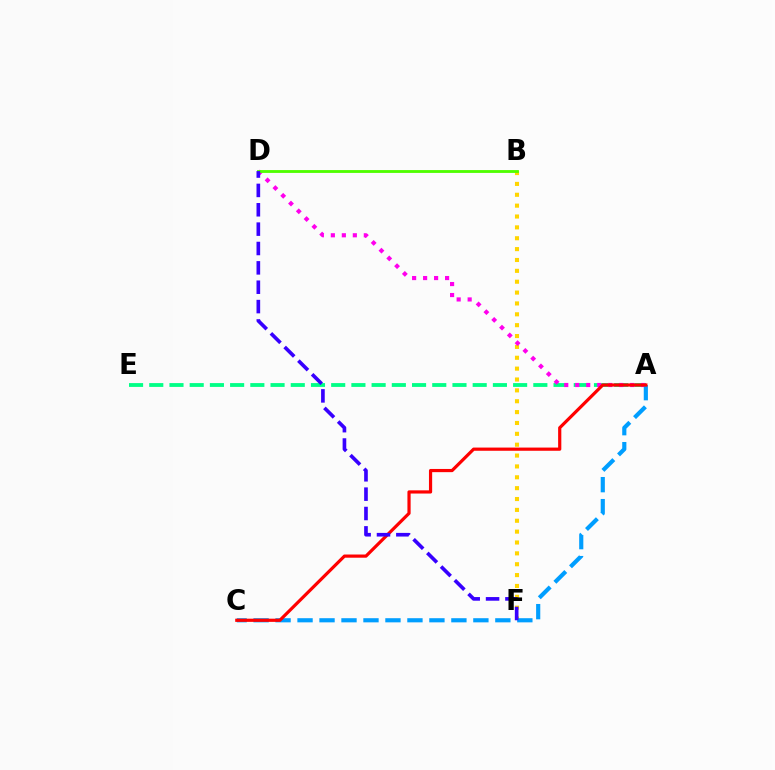{('B', 'F'): [{'color': '#ffd500', 'line_style': 'dotted', 'thickness': 2.95}], ('A', 'E'): [{'color': '#00ff86', 'line_style': 'dashed', 'thickness': 2.75}], ('A', 'D'): [{'color': '#ff00ed', 'line_style': 'dotted', 'thickness': 2.99}], ('A', 'C'): [{'color': '#009eff', 'line_style': 'dashed', 'thickness': 2.99}, {'color': '#ff0000', 'line_style': 'solid', 'thickness': 2.3}], ('B', 'D'): [{'color': '#4fff00', 'line_style': 'solid', 'thickness': 2.04}], ('D', 'F'): [{'color': '#3700ff', 'line_style': 'dashed', 'thickness': 2.63}]}